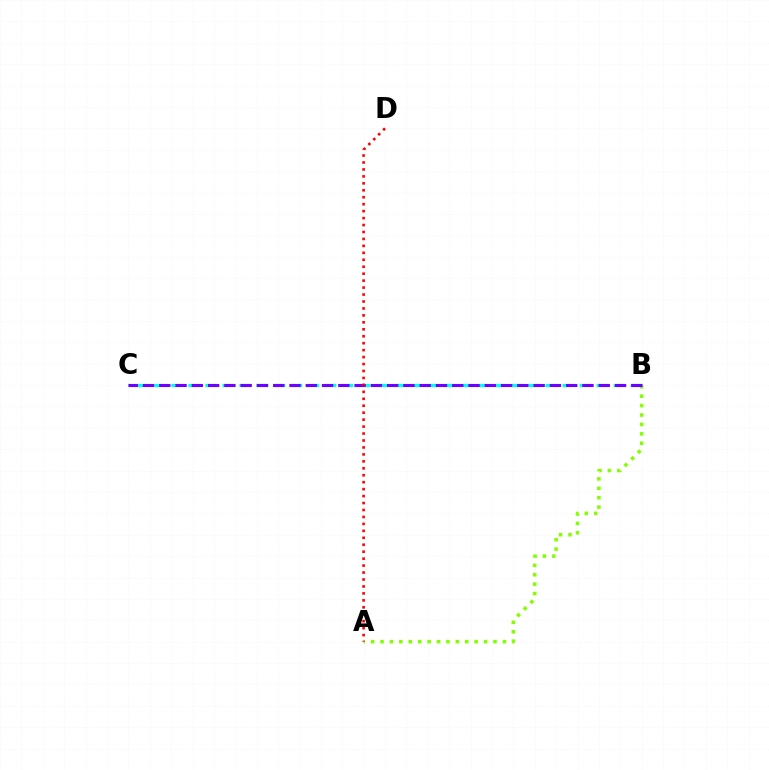{('A', 'B'): [{'color': '#84ff00', 'line_style': 'dotted', 'thickness': 2.56}], ('B', 'C'): [{'color': '#00fff6', 'line_style': 'dashed', 'thickness': 2.31}, {'color': '#7200ff', 'line_style': 'dashed', 'thickness': 2.21}], ('A', 'D'): [{'color': '#ff0000', 'line_style': 'dotted', 'thickness': 1.89}]}